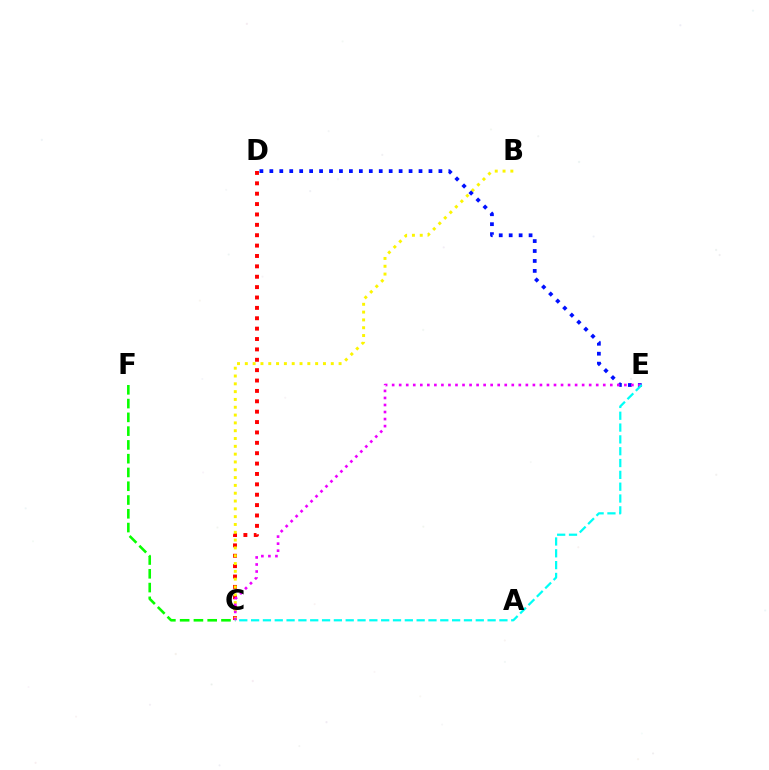{('C', 'D'): [{'color': '#ff0000', 'line_style': 'dotted', 'thickness': 2.82}], ('B', 'C'): [{'color': '#fcf500', 'line_style': 'dotted', 'thickness': 2.12}], ('C', 'F'): [{'color': '#08ff00', 'line_style': 'dashed', 'thickness': 1.87}], ('D', 'E'): [{'color': '#0010ff', 'line_style': 'dotted', 'thickness': 2.7}], ('C', 'E'): [{'color': '#ee00ff', 'line_style': 'dotted', 'thickness': 1.91}, {'color': '#00fff6', 'line_style': 'dashed', 'thickness': 1.61}]}